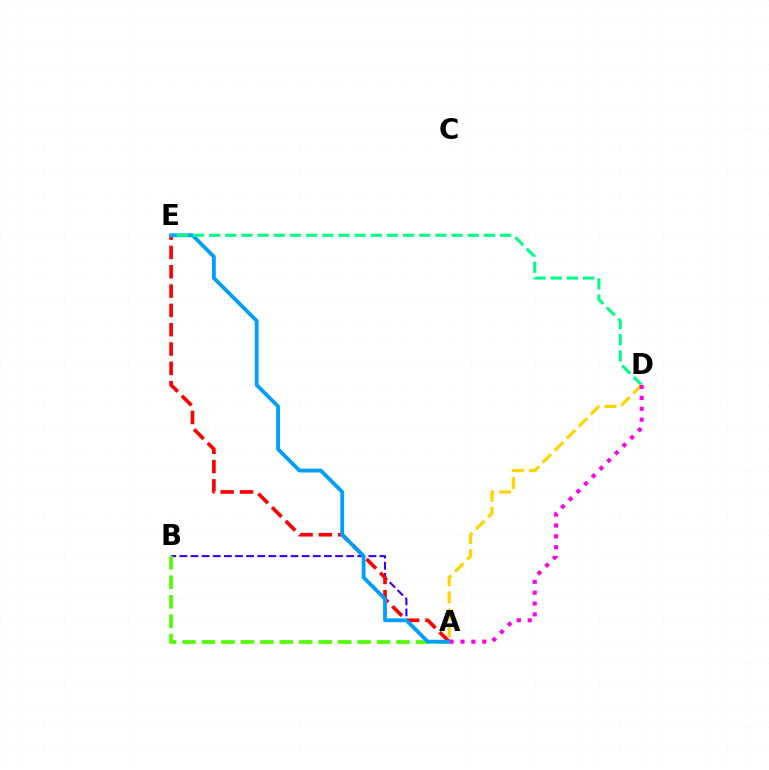{('A', 'B'): [{'color': '#3700ff', 'line_style': 'dashed', 'thickness': 1.51}, {'color': '#4fff00', 'line_style': 'dashed', 'thickness': 2.64}], ('A', 'E'): [{'color': '#ff0000', 'line_style': 'dashed', 'thickness': 2.62}, {'color': '#009eff', 'line_style': 'solid', 'thickness': 2.75}], ('D', 'E'): [{'color': '#00ff86', 'line_style': 'dashed', 'thickness': 2.2}], ('A', 'D'): [{'color': '#ffd500', 'line_style': 'dashed', 'thickness': 2.31}, {'color': '#ff00ed', 'line_style': 'dotted', 'thickness': 2.95}]}